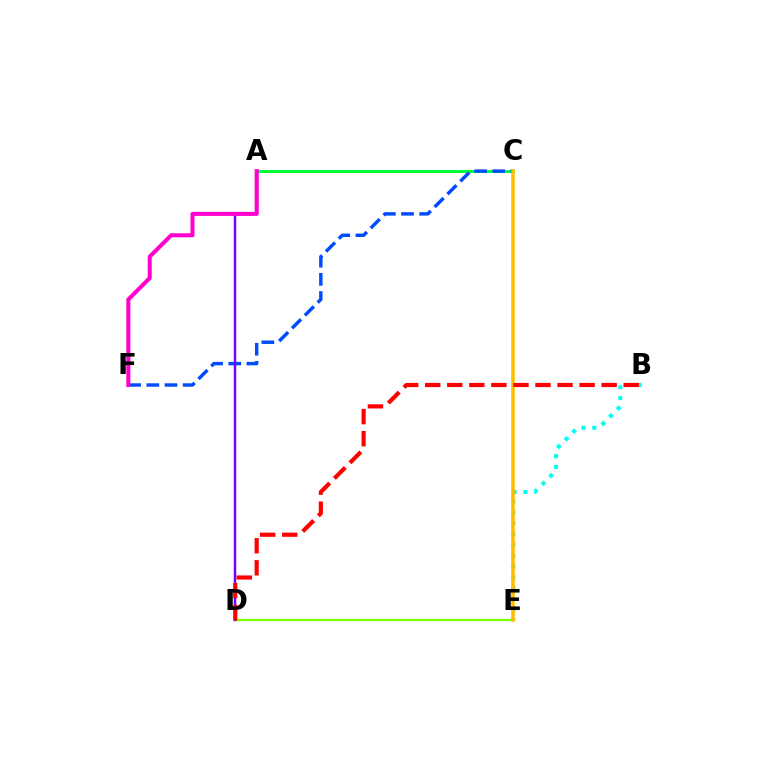{('B', 'E'): [{'color': '#00fff6', 'line_style': 'dotted', 'thickness': 2.93}], ('A', 'C'): [{'color': '#00ff39', 'line_style': 'solid', 'thickness': 2.14}], ('C', 'F'): [{'color': '#004bff', 'line_style': 'dashed', 'thickness': 2.47}], ('D', 'E'): [{'color': '#84ff00', 'line_style': 'solid', 'thickness': 1.72}], ('A', 'D'): [{'color': '#7200ff', 'line_style': 'solid', 'thickness': 1.78}], ('A', 'F'): [{'color': '#ff00cf', 'line_style': 'solid', 'thickness': 2.91}], ('C', 'E'): [{'color': '#ffbd00', 'line_style': 'solid', 'thickness': 2.55}], ('B', 'D'): [{'color': '#ff0000', 'line_style': 'dashed', 'thickness': 3.0}]}